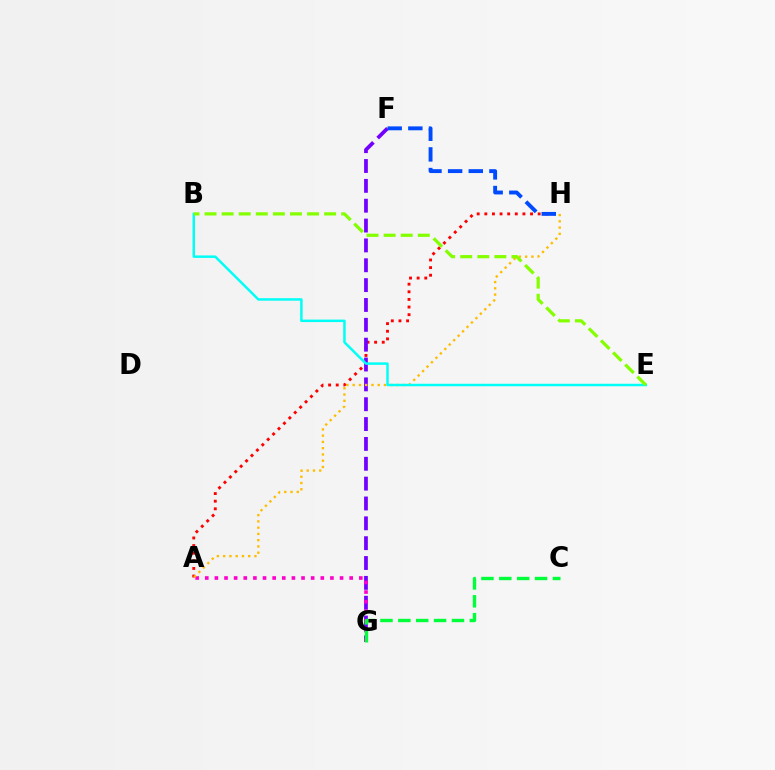{('A', 'H'): [{'color': '#ff0000', 'line_style': 'dotted', 'thickness': 2.07}, {'color': '#ffbd00', 'line_style': 'dotted', 'thickness': 1.7}], ('F', 'G'): [{'color': '#7200ff', 'line_style': 'dashed', 'thickness': 2.7}], ('F', 'H'): [{'color': '#004bff', 'line_style': 'dashed', 'thickness': 2.8}], ('A', 'G'): [{'color': '#ff00cf', 'line_style': 'dotted', 'thickness': 2.62}], ('C', 'G'): [{'color': '#00ff39', 'line_style': 'dashed', 'thickness': 2.43}], ('B', 'E'): [{'color': '#00fff6', 'line_style': 'solid', 'thickness': 1.78}, {'color': '#84ff00', 'line_style': 'dashed', 'thickness': 2.32}]}